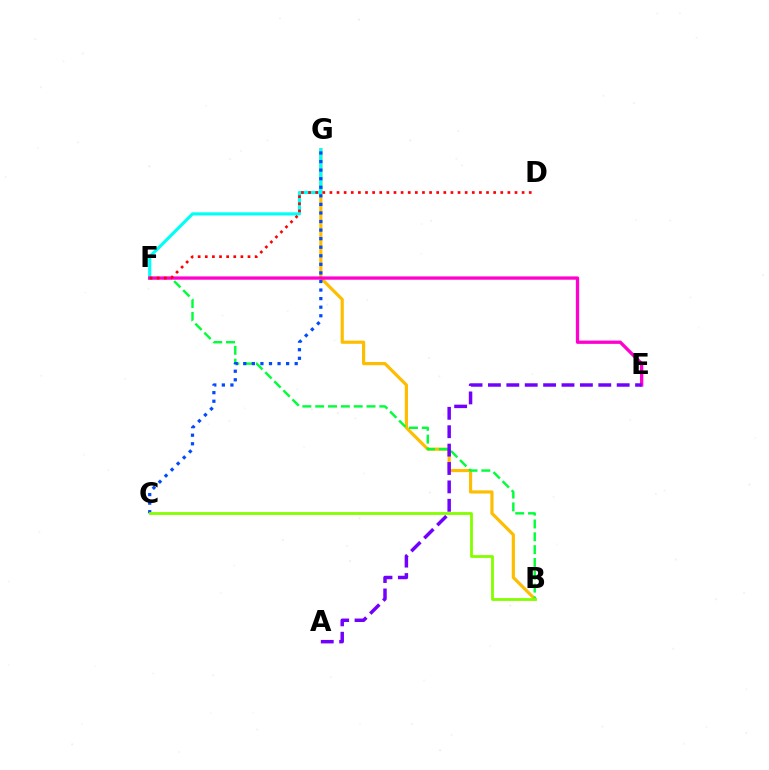{('B', 'G'): [{'color': '#ffbd00', 'line_style': 'solid', 'thickness': 2.29}], ('B', 'F'): [{'color': '#00ff39', 'line_style': 'dashed', 'thickness': 1.74}], ('F', 'G'): [{'color': '#00fff6', 'line_style': 'solid', 'thickness': 2.26}], ('E', 'F'): [{'color': '#ff00cf', 'line_style': 'solid', 'thickness': 2.37}], ('C', 'G'): [{'color': '#004bff', 'line_style': 'dotted', 'thickness': 2.33}], ('D', 'F'): [{'color': '#ff0000', 'line_style': 'dotted', 'thickness': 1.93}], ('A', 'E'): [{'color': '#7200ff', 'line_style': 'dashed', 'thickness': 2.5}], ('B', 'C'): [{'color': '#84ff00', 'line_style': 'solid', 'thickness': 2.03}]}